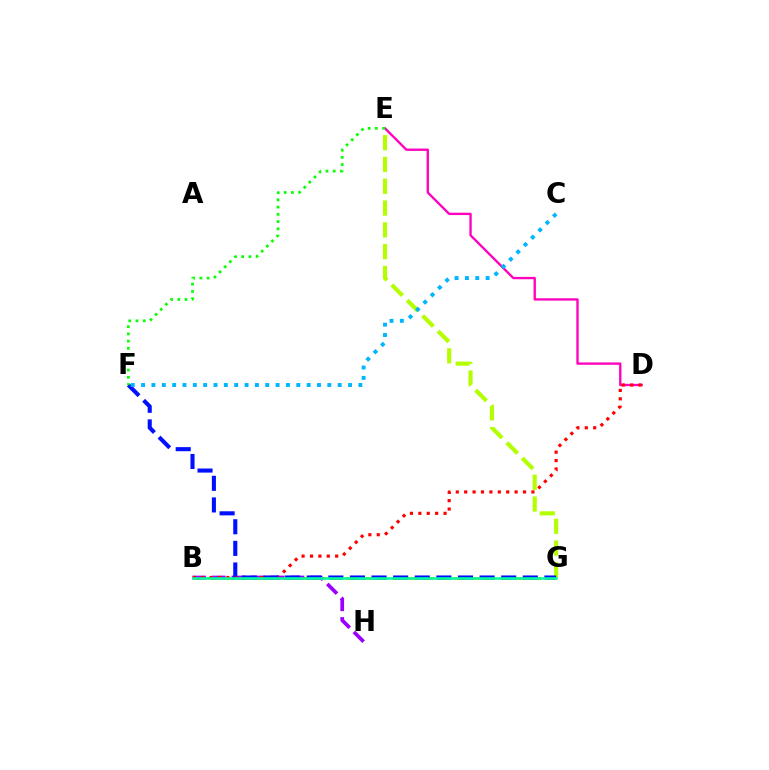{('E', 'G'): [{'color': '#b3ff00', 'line_style': 'dashed', 'thickness': 2.96}], ('D', 'E'): [{'color': '#ff00bd', 'line_style': 'solid', 'thickness': 1.69}], ('B', 'G'): [{'color': '#ffa500', 'line_style': 'dashed', 'thickness': 2.09}, {'color': '#00ff9d', 'line_style': 'solid', 'thickness': 1.85}], ('B', 'H'): [{'color': '#9b00ff', 'line_style': 'dashed', 'thickness': 2.67}], ('B', 'D'): [{'color': '#ff0000', 'line_style': 'dotted', 'thickness': 2.28}], ('F', 'G'): [{'color': '#0010ff', 'line_style': 'dashed', 'thickness': 2.94}], ('E', 'F'): [{'color': '#08ff00', 'line_style': 'dotted', 'thickness': 1.97}], ('C', 'F'): [{'color': '#00b5ff', 'line_style': 'dotted', 'thickness': 2.81}]}